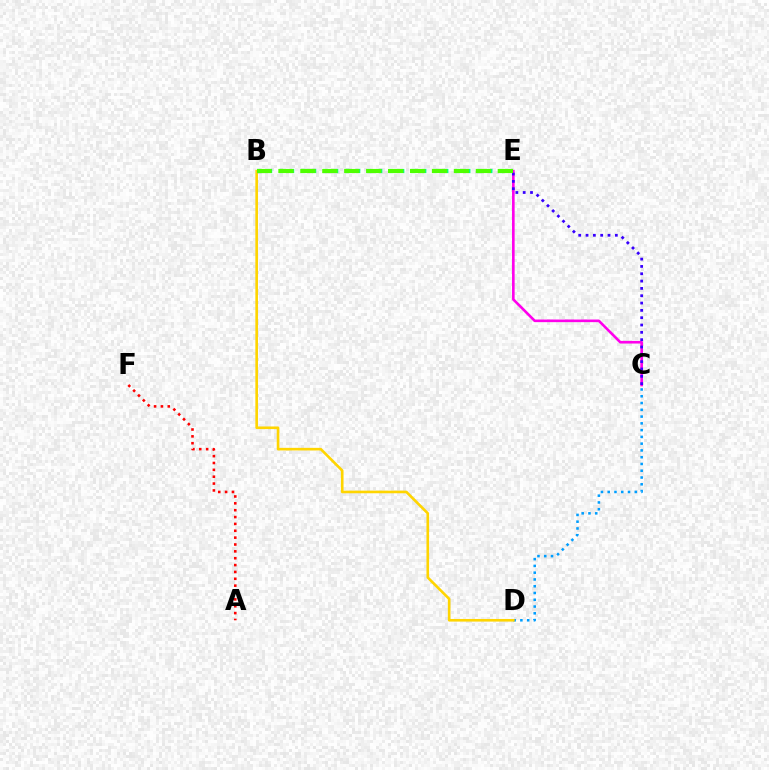{('A', 'F'): [{'color': '#ff0000', 'line_style': 'dotted', 'thickness': 1.86}], ('C', 'D'): [{'color': '#009eff', 'line_style': 'dotted', 'thickness': 1.84}], ('C', 'E'): [{'color': '#ff00ed', 'line_style': 'solid', 'thickness': 1.89}, {'color': '#3700ff', 'line_style': 'dotted', 'thickness': 1.99}], ('B', 'D'): [{'color': '#ffd500', 'line_style': 'solid', 'thickness': 1.89}], ('B', 'E'): [{'color': '#00ff86', 'line_style': 'dotted', 'thickness': 2.99}, {'color': '#4fff00', 'line_style': 'dashed', 'thickness': 2.98}]}